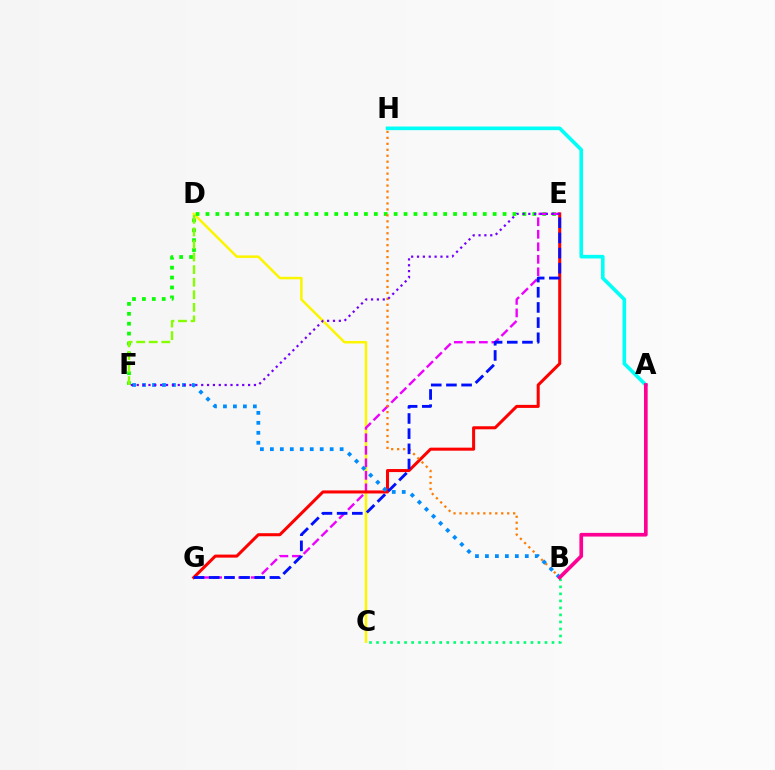{('C', 'D'): [{'color': '#fcf500', 'line_style': 'solid', 'thickness': 1.81}], ('E', 'F'): [{'color': '#08ff00', 'line_style': 'dotted', 'thickness': 2.69}, {'color': '#7200ff', 'line_style': 'dotted', 'thickness': 1.59}], ('E', 'G'): [{'color': '#ee00ff', 'line_style': 'dashed', 'thickness': 1.7}, {'color': '#ff0000', 'line_style': 'solid', 'thickness': 2.18}, {'color': '#0010ff', 'line_style': 'dashed', 'thickness': 2.06}], ('A', 'H'): [{'color': '#00fff6', 'line_style': 'solid', 'thickness': 2.6}], ('D', 'F'): [{'color': '#84ff00', 'line_style': 'dashed', 'thickness': 1.71}], ('B', 'H'): [{'color': '#ff7c00', 'line_style': 'dotted', 'thickness': 1.62}], ('B', 'F'): [{'color': '#008cff', 'line_style': 'dotted', 'thickness': 2.71}], ('B', 'C'): [{'color': '#00ff74', 'line_style': 'dotted', 'thickness': 1.91}], ('A', 'B'): [{'color': '#ff0094', 'line_style': 'solid', 'thickness': 2.65}]}